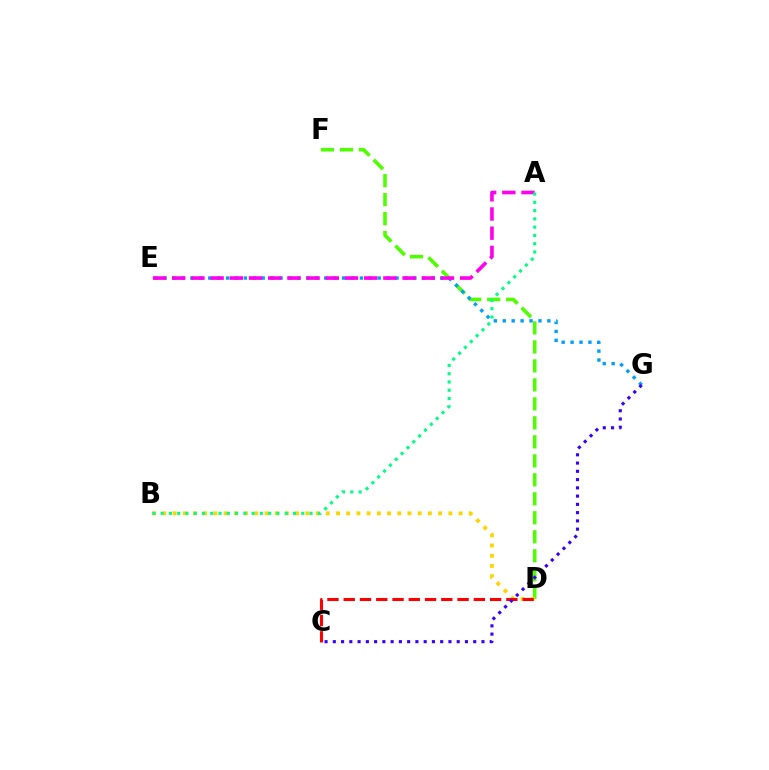{('D', 'F'): [{'color': '#4fff00', 'line_style': 'dashed', 'thickness': 2.58}], ('B', 'D'): [{'color': '#ffd500', 'line_style': 'dotted', 'thickness': 2.77}], ('E', 'G'): [{'color': '#009eff', 'line_style': 'dotted', 'thickness': 2.42}], ('A', 'E'): [{'color': '#ff00ed', 'line_style': 'dashed', 'thickness': 2.61}], ('C', 'D'): [{'color': '#ff0000', 'line_style': 'dashed', 'thickness': 2.21}], ('C', 'G'): [{'color': '#3700ff', 'line_style': 'dotted', 'thickness': 2.24}], ('A', 'B'): [{'color': '#00ff86', 'line_style': 'dotted', 'thickness': 2.25}]}